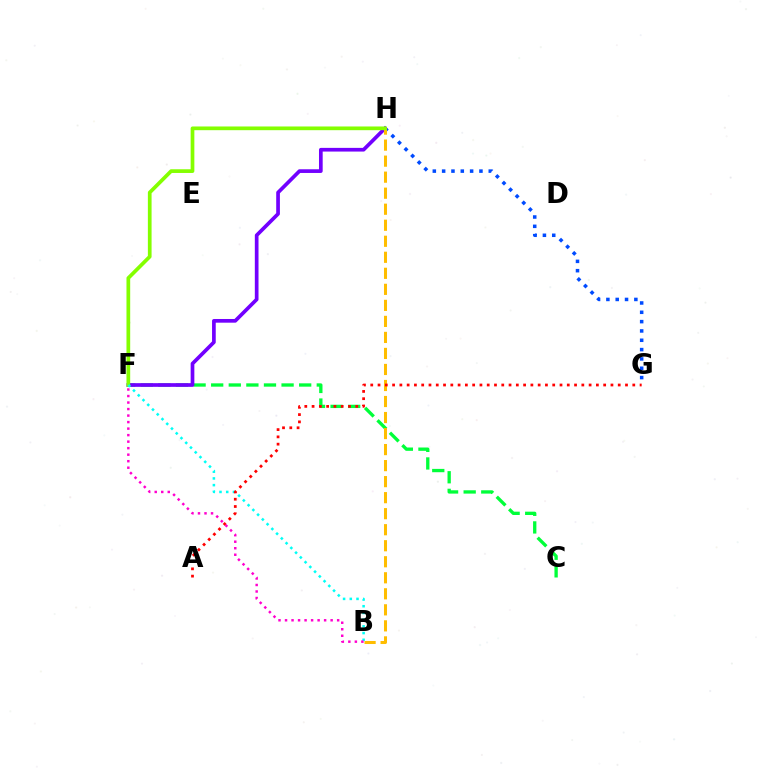{('G', 'H'): [{'color': '#004bff', 'line_style': 'dotted', 'thickness': 2.53}], ('C', 'F'): [{'color': '#00ff39', 'line_style': 'dashed', 'thickness': 2.39}], ('F', 'H'): [{'color': '#7200ff', 'line_style': 'solid', 'thickness': 2.66}, {'color': '#84ff00', 'line_style': 'solid', 'thickness': 2.67}], ('B', 'H'): [{'color': '#ffbd00', 'line_style': 'dashed', 'thickness': 2.18}], ('B', 'F'): [{'color': '#00fff6', 'line_style': 'dotted', 'thickness': 1.82}, {'color': '#ff00cf', 'line_style': 'dotted', 'thickness': 1.77}], ('A', 'G'): [{'color': '#ff0000', 'line_style': 'dotted', 'thickness': 1.98}]}